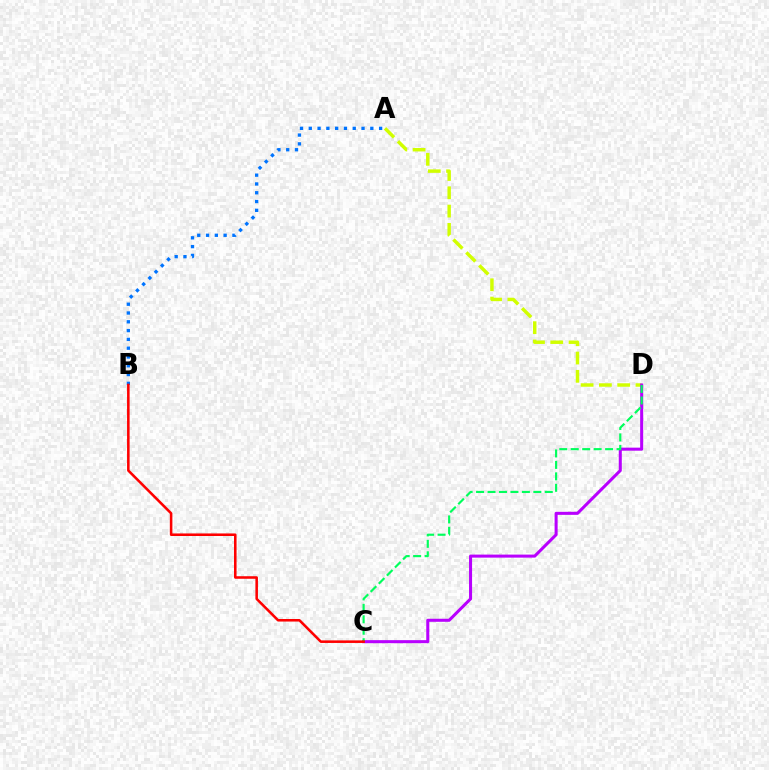{('A', 'D'): [{'color': '#d1ff00', 'line_style': 'dashed', 'thickness': 2.48}], ('A', 'B'): [{'color': '#0074ff', 'line_style': 'dotted', 'thickness': 2.39}], ('C', 'D'): [{'color': '#b900ff', 'line_style': 'solid', 'thickness': 2.19}, {'color': '#00ff5c', 'line_style': 'dashed', 'thickness': 1.56}], ('B', 'C'): [{'color': '#ff0000', 'line_style': 'solid', 'thickness': 1.84}]}